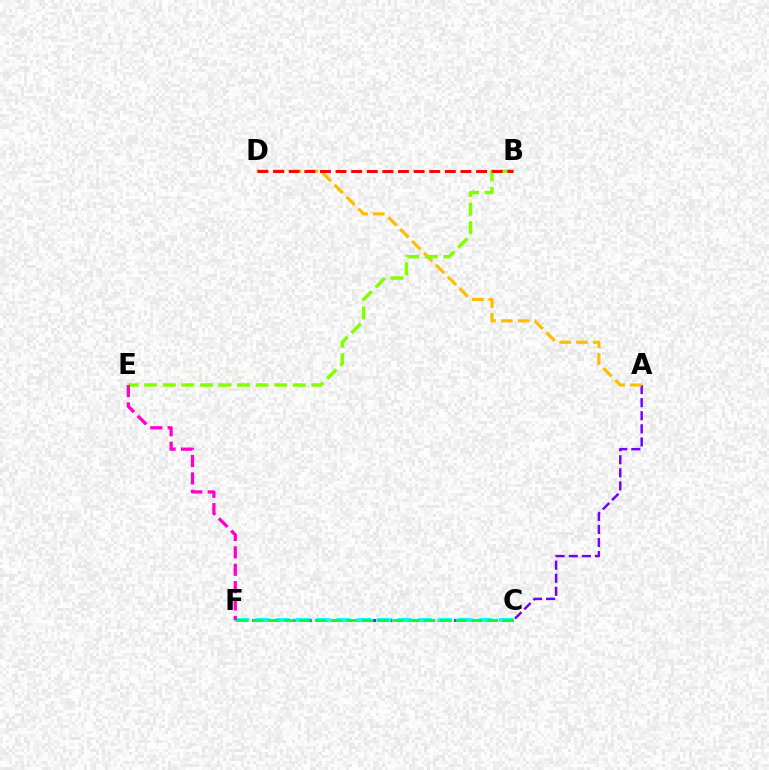{('A', 'C'): [{'color': '#7200ff', 'line_style': 'dashed', 'thickness': 1.78}], ('A', 'D'): [{'color': '#ffbd00', 'line_style': 'dashed', 'thickness': 2.28}], ('C', 'F'): [{'color': '#004bff', 'line_style': 'dotted', 'thickness': 2.19}, {'color': '#00fff6', 'line_style': 'dashed', 'thickness': 2.76}, {'color': '#00ff39', 'line_style': 'dashed', 'thickness': 2.12}], ('B', 'E'): [{'color': '#84ff00', 'line_style': 'dashed', 'thickness': 2.52}], ('B', 'D'): [{'color': '#ff0000', 'line_style': 'dashed', 'thickness': 2.12}], ('E', 'F'): [{'color': '#ff00cf', 'line_style': 'dashed', 'thickness': 2.36}]}